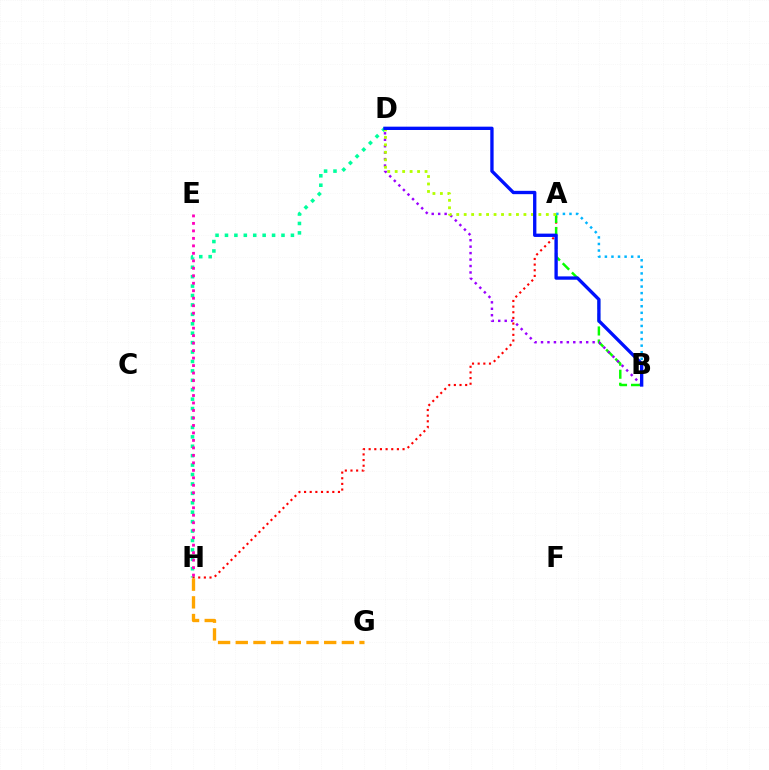{('D', 'H'): [{'color': '#00ff9d', 'line_style': 'dotted', 'thickness': 2.56}], ('A', 'H'): [{'color': '#ff0000', 'line_style': 'dotted', 'thickness': 1.54}], ('A', 'B'): [{'color': '#08ff00', 'line_style': 'dashed', 'thickness': 1.77}, {'color': '#00b5ff', 'line_style': 'dotted', 'thickness': 1.78}], ('B', 'D'): [{'color': '#9b00ff', 'line_style': 'dotted', 'thickness': 1.75}, {'color': '#0010ff', 'line_style': 'solid', 'thickness': 2.4}], ('A', 'D'): [{'color': '#b3ff00', 'line_style': 'dotted', 'thickness': 2.03}], ('G', 'H'): [{'color': '#ffa500', 'line_style': 'dashed', 'thickness': 2.4}], ('E', 'H'): [{'color': '#ff00bd', 'line_style': 'dotted', 'thickness': 2.03}]}